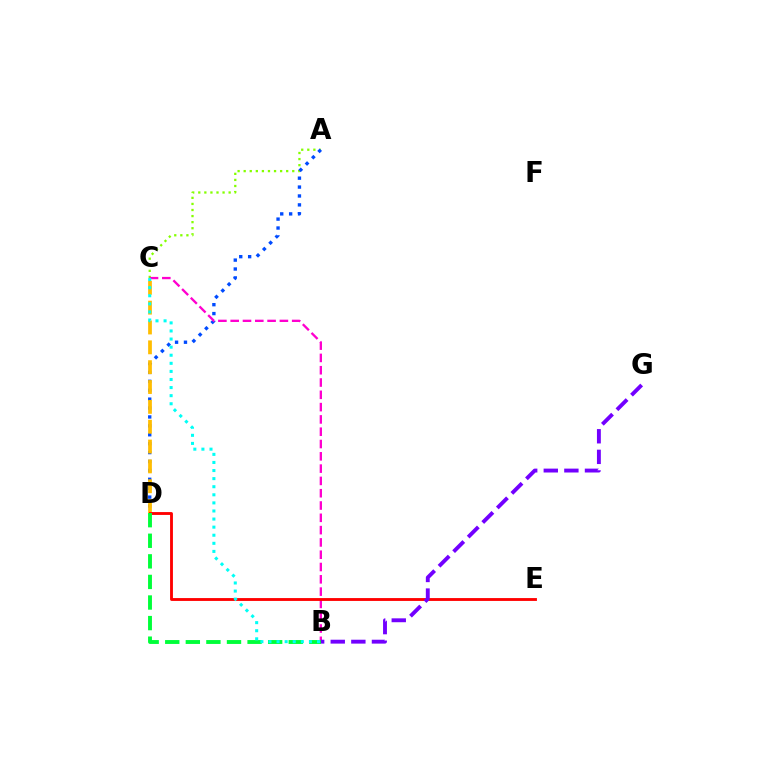{('A', 'C'): [{'color': '#84ff00', 'line_style': 'dotted', 'thickness': 1.65}], ('A', 'D'): [{'color': '#004bff', 'line_style': 'dotted', 'thickness': 2.42}], ('B', 'C'): [{'color': '#ff00cf', 'line_style': 'dashed', 'thickness': 1.67}, {'color': '#00fff6', 'line_style': 'dotted', 'thickness': 2.2}], ('C', 'D'): [{'color': '#ffbd00', 'line_style': 'dashed', 'thickness': 2.7}], ('D', 'E'): [{'color': '#ff0000', 'line_style': 'solid', 'thickness': 2.06}], ('B', 'D'): [{'color': '#00ff39', 'line_style': 'dashed', 'thickness': 2.8}], ('B', 'G'): [{'color': '#7200ff', 'line_style': 'dashed', 'thickness': 2.8}]}